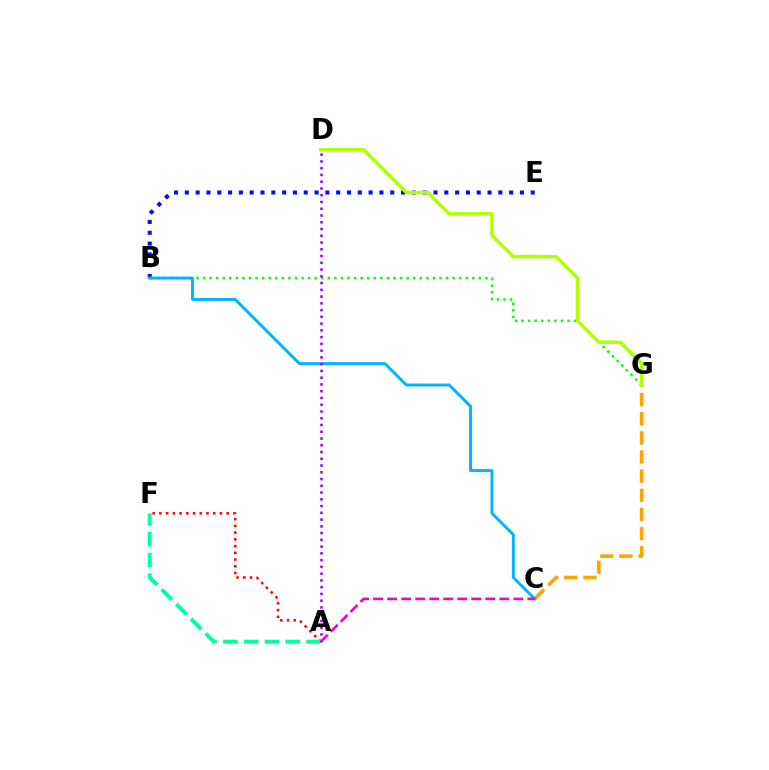{('A', 'F'): [{'color': '#ff0000', 'line_style': 'dotted', 'thickness': 1.83}, {'color': '#00ff9d', 'line_style': 'dashed', 'thickness': 2.82}], ('B', 'E'): [{'color': '#0010ff', 'line_style': 'dotted', 'thickness': 2.94}], ('C', 'G'): [{'color': '#ffa500', 'line_style': 'dashed', 'thickness': 2.6}], ('B', 'G'): [{'color': '#08ff00', 'line_style': 'dotted', 'thickness': 1.78}], ('B', 'C'): [{'color': '#00b5ff', 'line_style': 'solid', 'thickness': 2.1}], ('D', 'G'): [{'color': '#b3ff00', 'line_style': 'solid', 'thickness': 2.52}], ('A', 'D'): [{'color': '#9b00ff', 'line_style': 'dotted', 'thickness': 1.84}], ('A', 'C'): [{'color': '#ff00bd', 'line_style': 'dashed', 'thickness': 1.9}]}